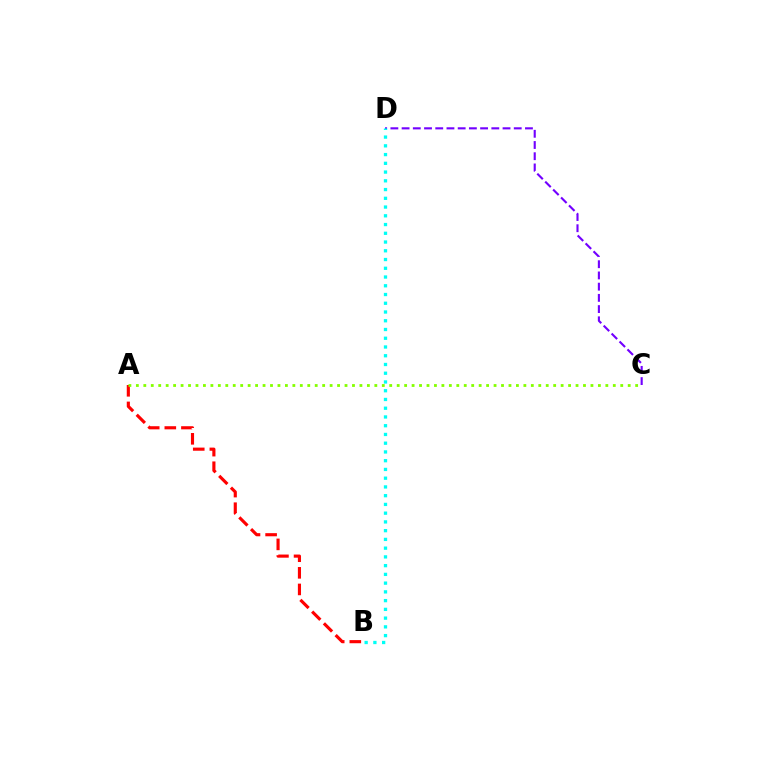{('A', 'B'): [{'color': '#ff0000', 'line_style': 'dashed', 'thickness': 2.26}], ('C', 'D'): [{'color': '#7200ff', 'line_style': 'dashed', 'thickness': 1.52}], ('B', 'D'): [{'color': '#00fff6', 'line_style': 'dotted', 'thickness': 2.38}], ('A', 'C'): [{'color': '#84ff00', 'line_style': 'dotted', 'thickness': 2.02}]}